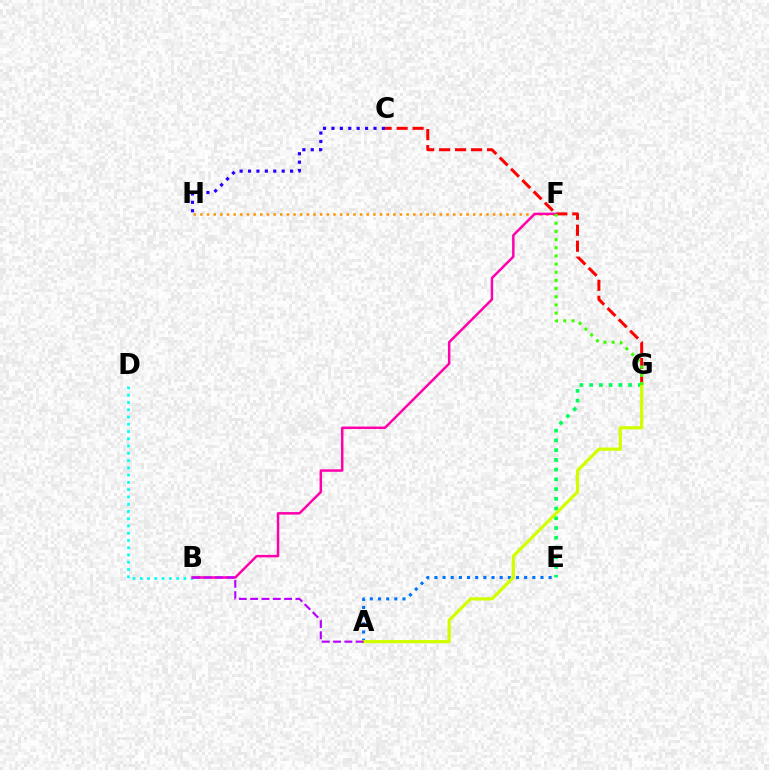{('A', 'E'): [{'color': '#0074ff', 'line_style': 'dotted', 'thickness': 2.22}], ('C', 'G'): [{'color': '#ff0000', 'line_style': 'dashed', 'thickness': 2.17}], ('B', 'D'): [{'color': '#00fff6', 'line_style': 'dotted', 'thickness': 1.97}], ('F', 'H'): [{'color': '#ff9400', 'line_style': 'dotted', 'thickness': 1.81}], ('E', 'G'): [{'color': '#00ff5c', 'line_style': 'dotted', 'thickness': 2.65}], ('A', 'G'): [{'color': '#d1ff00', 'line_style': 'solid', 'thickness': 2.33}], ('C', 'H'): [{'color': '#2500ff', 'line_style': 'dotted', 'thickness': 2.29}], ('B', 'F'): [{'color': '#ff00ac', 'line_style': 'solid', 'thickness': 1.79}], ('A', 'B'): [{'color': '#b900ff', 'line_style': 'dashed', 'thickness': 1.54}], ('F', 'G'): [{'color': '#3dff00', 'line_style': 'dotted', 'thickness': 2.22}]}